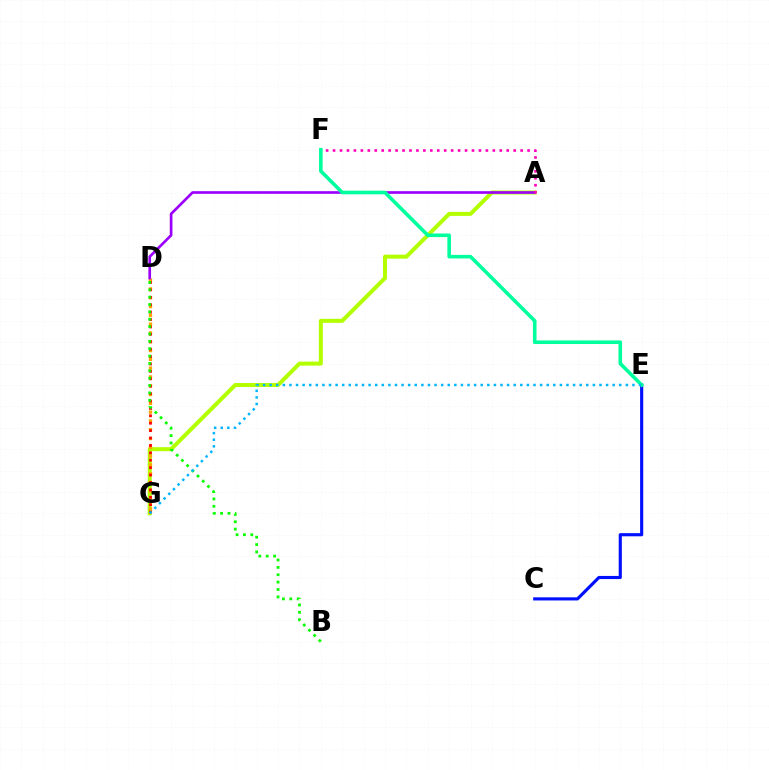{('A', 'G'): [{'color': '#b3ff00', 'line_style': 'solid', 'thickness': 2.88}], ('D', 'G'): [{'color': '#ffa500', 'line_style': 'dotted', 'thickness': 2.39}, {'color': '#ff0000', 'line_style': 'dotted', 'thickness': 2.01}], ('A', 'D'): [{'color': '#9b00ff', 'line_style': 'solid', 'thickness': 1.92}], ('C', 'E'): [{'color': '#0010ff', 'line_style': 'solid', 'thickness': 2.26}], ('B', 'D'): [{'color': '#08ff00', 'line_style': 'dotted', 'thickness': 2.0}], ('E', 'F'): [{'color': '#00ff9d', 'line_style': 'solid', 'thickness': 2.59}], ('E', 'G'): [{'color': '#00b5ff', 'line_style': 'dotted', 'thickness': 1.79}], ('A', 'F'): [{'color': '#ff00bd', 'line_style': 'dotted', 'thickness': 1.89}]}